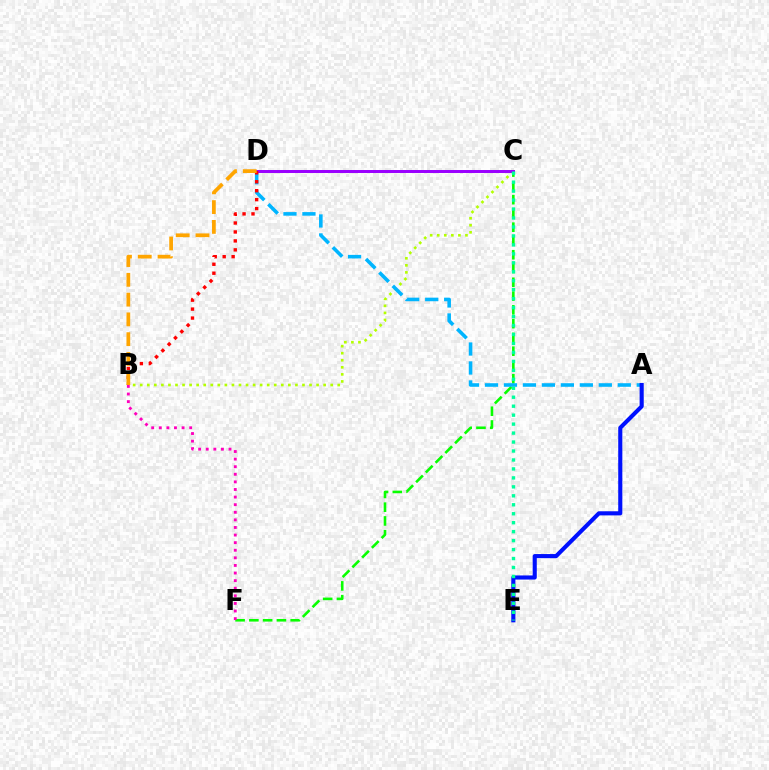{('B', 'C'): [{'color': '#b3ff00', 'line_style': 'dotted', 'thickness': 1.92}], ('C', 'F'): [{'color': '#08ff00', 'line_style': 'dashed', 'thickness': 1.87}], ('A', 'D'): [{'color': '#00b5ff', 'line_style': 'dashed', 'thickness': 2.58}], ('C', 'D'): [{'color': '#9b00ff', 'line_style': 'solid', 'thickness': 2.14}], ('B', 'D'): [{'color': '#ff0000', 'line_style': 'dotted', 'thickness': 2.43}, {'color': '#ffa500', 'line_style': 'dashed', 'thickness': 2.69}], ('B', 'F'): [{'color': '#ff00bd', 'line_style': 'dotted', 'thickness': 2.06}], ('A', 'E'): [{'color': '#0010ff', 'line_style': 'solid', 'thickness': 2.96}], ('C', 'E'): [{'color': '#00ff9d', 'line_style': 'dotted', 'thickness': 2.43}]}